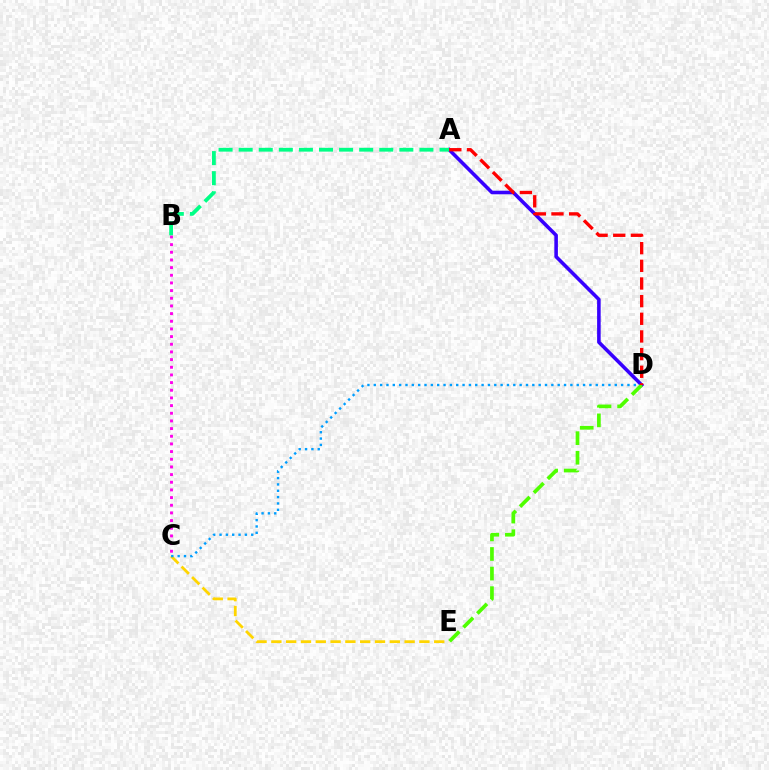{('C', 'E'): [{'color': '#ffd500', 'line_style': 'dashed', 'thickness': 2.01}], ('C', 'D'): [{'color': '#009eff', 'line_style': 'dotted', 'thickness': 1.72}], ('B', 'C'): [{'color': '#ff00ed', 'line_style': 'dotted', 'thickness': 2.08}], ('A', 'D'): [{'color': '#3700ff', 'line_style': 'solid', 'thickness': 2.57}, {'color': '#ff0000', 'line_style': 'dashed', 'thickness': 2.4}], ('A', 'B'): [{'color': '#00ff86', 'line_style': 'dashed', 'thickness': 2.73}], ('D', 'E'): [{'color': '#4fff00', 'line_style': 'dashed', 'thickness': 2.66}]}